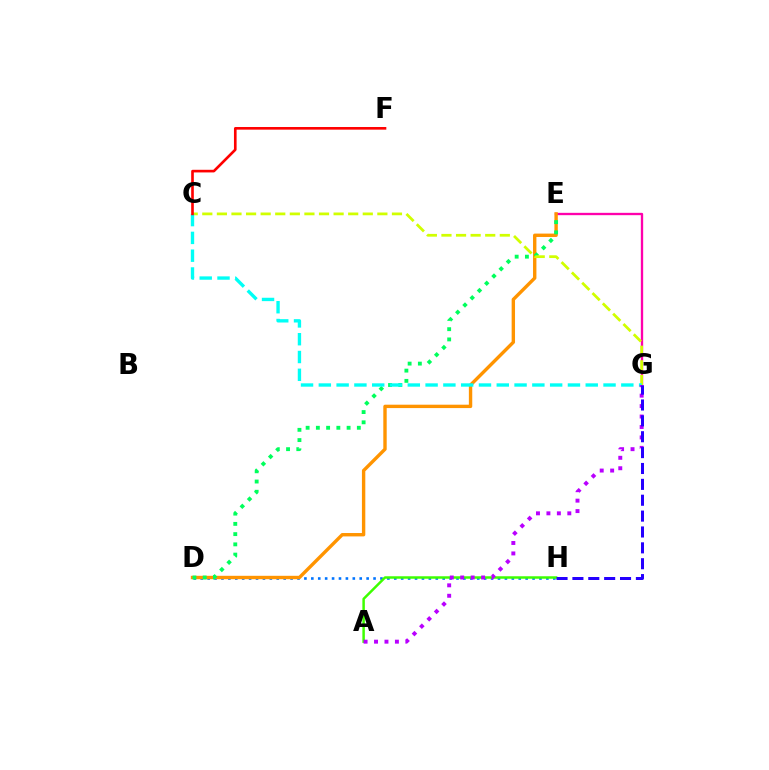{('D', 'H'): [{'color': '#0074ff', 'line_style': 'dotted', 'thickness': 1.88}], ('E', 'G'): [{'color': '#ff00ac', 'line_style': 'solid', 'thickness': 1.68}], ('D', 'E'): [{'color': '#ff9400', 'line_style': 'solid', 'thickness': 2.44}, {'color': '#00ff5c', 'line_style': 'dotted', 'thickness': 2.78}], ('C', 'G'): [{'color': '#d1ff00', 'line_style': 'dashed', 'thickness': 1.98}, {'color': '#00fff6', 'line_style': 'dashed', 'thickness': 2.42}], ('A', 'H'): [{'color': '#3dff00', 'line_style': 'solid', 'thickness': 1.78}], ('C', 'F'): [{'color': '#ff0000', 'line_style': 'solid', 'thickness': 1.9}], ('A', 'G'): [{'color': '#b900ff', 'line_style': 'dotted', 'thickness': 2.84}], ('G', 'H'): [{'color': '#2500ff', 'line_style': 'dashed', 'thickness': 2.16}]}